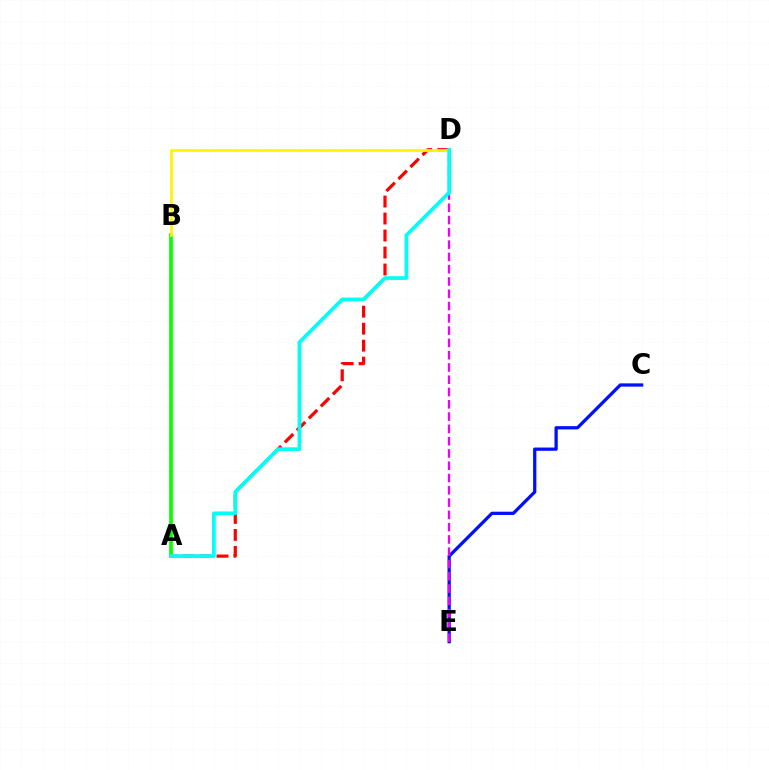{('C', 'E'): [{'color': '#0010ff', 'line_style': 'solid', 'thickness': 2.35}], ('D', 'E'): [{'color': '#ee00ff', 'line_style': 'dashed', 'thickness': 1.67}], ('A', 'D'): [{'color': '#ff0000', 'line_style': 'dashed', 'thickness': 2.31}, {'color': '#00fff6', 'line_style': 'solid', 'thickness': 2.67}], ('A', 'B'): [{'color': '#08ff00', 'line_style': 'solid', 'thickness': 2.66}], ('B', 'D'): [{'color': '#fcf500', 'line_style': 'solid', 'thickness': 1.97}]}